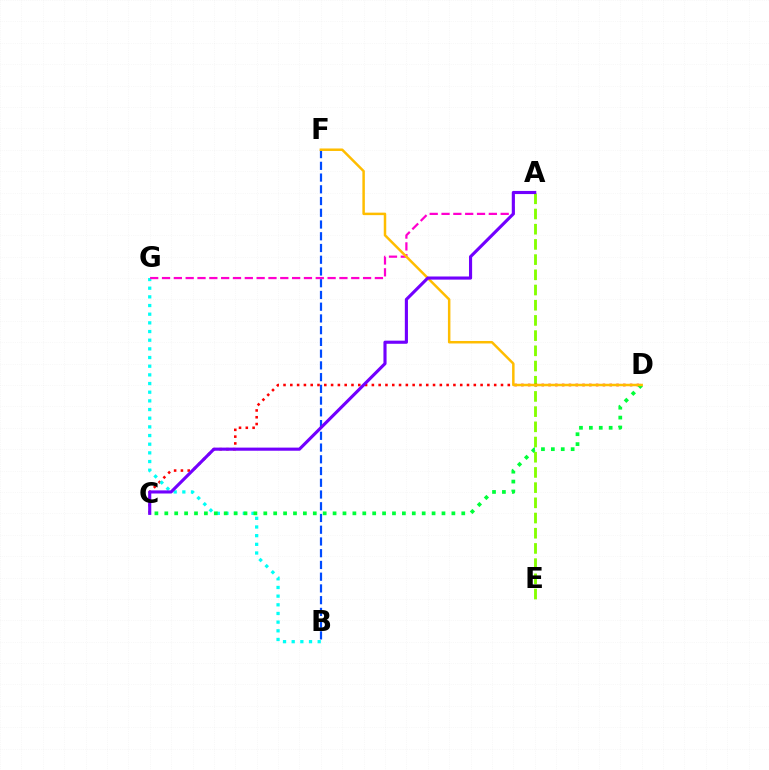{('A', 'E'): [{'color': '#84ff00', 'line_style': 'dashed', 'thickness': 2.07}], ('C', 'D'): [{'color': '#ff0000', 'line_style': 'dotted', 'thickness': 1.85}, {'color': '#00ff39', 'line_style': 'dotted', 'thickness': 2.69}], ('B', 'G'): [{'color': '#00fff6', 'line_style': 'dotted', 'thickness': 2.35}], ('B', 'F'): [{'color': '#004bff', 'line_style': 'dashed', 'thickness': 1.59}], ('A', 'G'): [{'color': '#ff00cf', 'line_style': 'dashed', 'thickness': 1.61}], ('D', 'F'): [{'color': '#ffbd00', 'line_style': 'solid', 'thickness': 1.79}], ('A', 'C'): [{'color': '#7200ff', 'line_style': 'solid', 'thickness': 2.25}]}